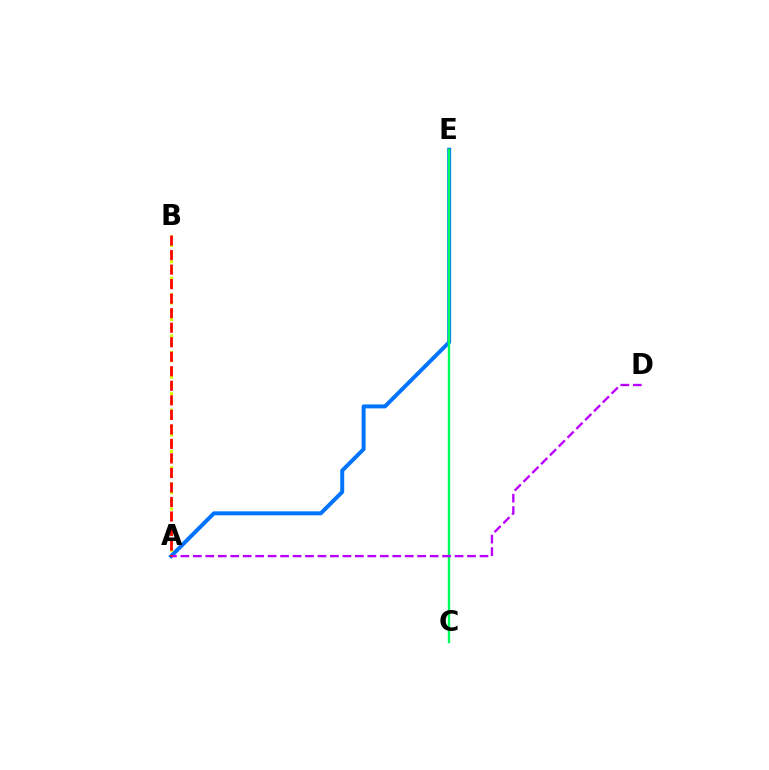{('A', 'E'): [{'color': '#0074ff', 'line_style': 'solid', 'thickness': 2.85}], ('A', 'B'): [{'color': '#d1ff00', 'line_style': 'dotted', 'thickness': 2.24}, {'color': '#ff0000', 'line_style': 'dashed', 'thickness': 1.97}], ('C', 'E'): [{'color': '#00ff5c', 'line_style': 'solid', 'thickness': 1.75}], ('A', 'D'): [{'color': '#b900ff', 'line_style': 'dashed', 'thickness': 1.69}]}